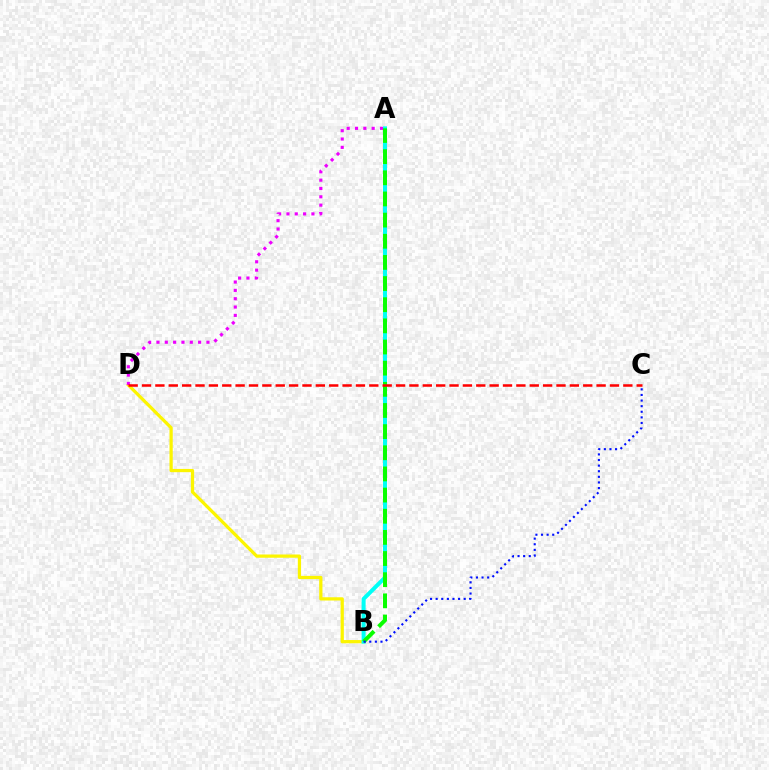{('B', 'D'): [{'color': '#fcf500', 'line_style': 'solid', 'thickness': 2.33}], ('A', 'D'): [{'color': '#ee00ff', 'line_style': 'dotted', 'thickness': 2.26}], ('A', 'B'): [{'color': '#00fff6', 'line_style': 'solid', 'thickness': 2.89}, {'color': '#08ff00', 'line_style': 'dashed', 'thickness': 2.87}], ('B', 'C'): [{'color': '#0010ff', 'line_style': 'dotted', 'thickness': 1.52}], ('C', 'D'): [{'color': '#ff0000', 'line_style': 'dashed', 'thickness': 1.82}]}